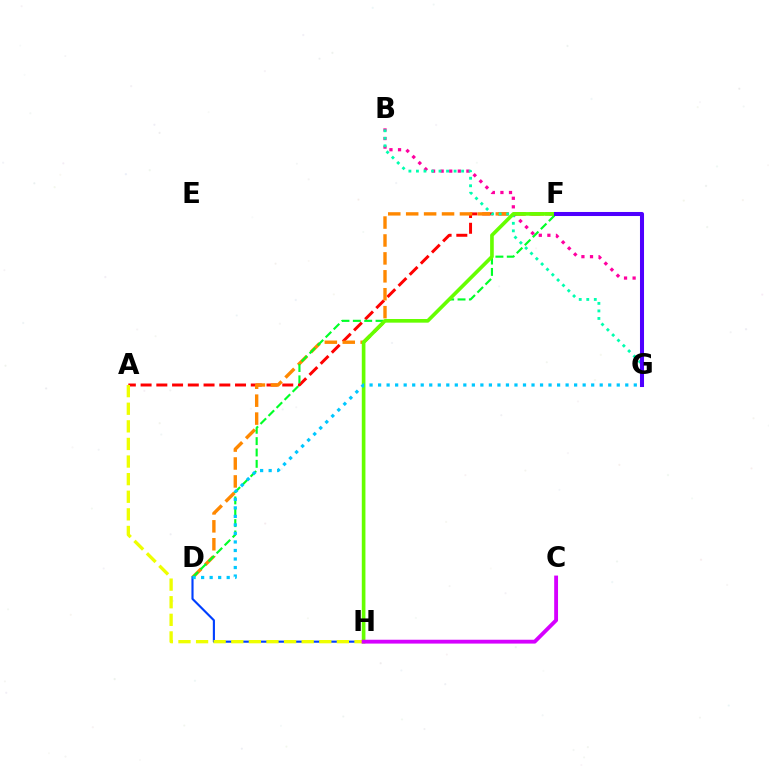{('A', 'F'): [{'color': '#ff0000', 'line_style': 'dashed', 'thickness': 2.14}], ('D', 'F'): [{'color': '#ff8800', 'line_style': 'dashed', 'thickness': 2.43}, {'color': '#00ff27', 'line_style': 'dashed', 'thickness': 1.54}], ('B', 'G'): [{'color': '#ff00a0', 'line_style': 'dotted', 'thickness': 2.33}, {'color': '#00ffaf', 'line_style': 'dotted', 'thickness': 2.05}], ('F', 'H'): [{'color': '#66ff00', 'line_style': 'solid', 'thickness': 2.63}], ('D', 'H'): [{'color': '#003fff', 'line_style': 'solid', 'thickness': 1.53}], ('A', 'H'): [{'color': '#eeff00', 'line_style': 'dashed', 'thickness': 2.39}], ('F', 'G'): [{'color': '#4f00ff', 'line_style': 'solid', 'thickness': 2.91}], ('D', 'G'): [{'color': '#00c7ff', 'line_style': 'dotted', 'thickness': 2.32}], ('C', 'H'): [{'color': '#d600ff', 'line_style': 'solid', 'thickness': 2.77}]}